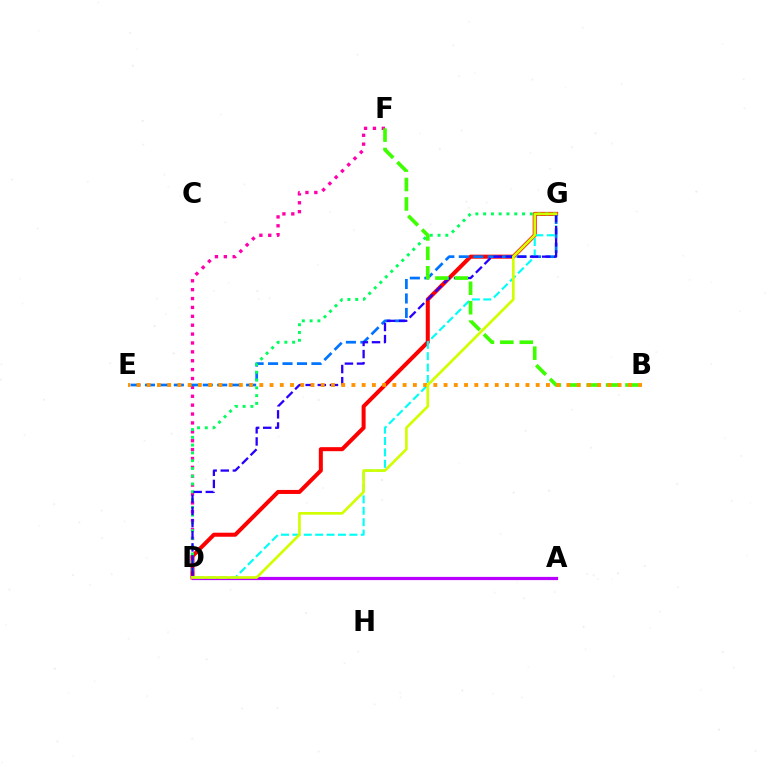{('D', 'F'): [{'color': '#ff00ac', 'line_style': 'dotted', 'thickness': 2.41}], ('D', 'G'): [{'color': '#ff0000', 'line_style': 'solid', 'thickness': 2.9}, {'color': '#00ff5c', 'line_style': 'dotted', 'thickness': 2.11}, {'color': '#00fff6', 'line_style': 'dashed', 'thickness': 1.55}, {'color': '#2500ff', 'line_style': 'dashed', 'thickness': 1.65}, {'color': '#d1ff00', 'line_style': 'solid', 'thickness': 1.93}], ('E', 'G'): [{'color': '#0074ff', 'line_style': 'dashed', 'thickness': 1.96}], ('A', 'D'): [{'color': '#b900ff', 'line_style': 'solid', 'thickness': 2.31}], ('B', 'F'): [{'color': '#3dff00', 'line_style': 'dashed', 'thickness': 2.64}], ('B', 'E'): [{'color': '#ff9400', 'line_style': 'dotted', 'thickness': 2.78}]}